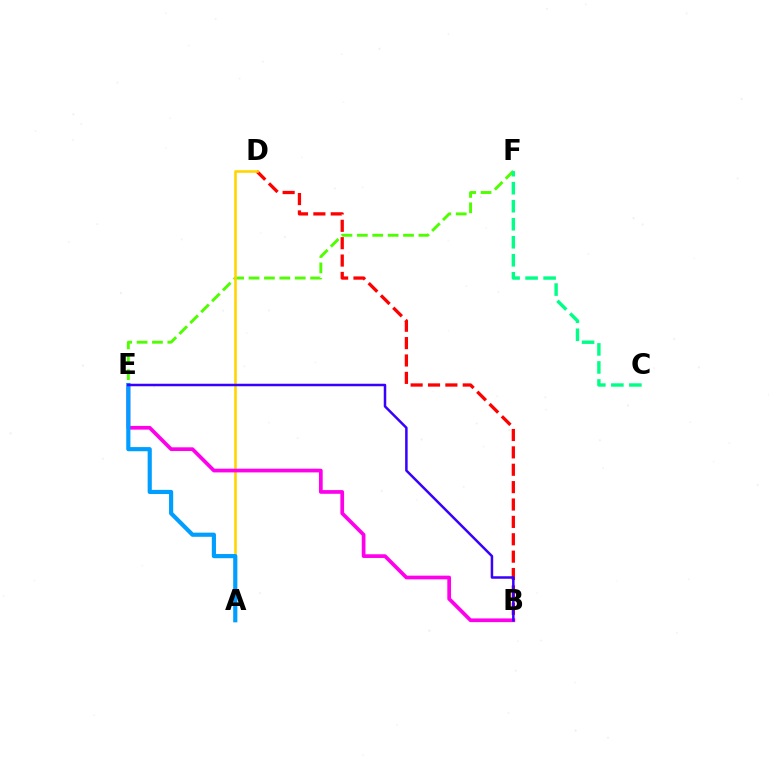{('E', 'F'): [{'color': '#4fff00', 'line_style': 'dashed', 'thickness': 2.09}], ('B', 'D'): [{'color': '#ff0000', 'line_style': 'dashed', 'thickness': 2.36}], ('A', 'D'): [{'color': '#ffd500', 'line_style': 'solid', 'thickness': 1.87}], ('C', 'F'): [{'color': '#00ff86', 'line_style': 'dashed', 'thickness': 2.45}], ('B', 'E'): [{'color': '#ff00ed', 'line_style': 'solid', 'thickness': 2.67}, {'color': '#3700ff', 'line_style': 'solid', 'thickness': 1.8}], ('A', 'E'): [{'color': '#009eff', 'line_style': 'solid', 'thickness': 2.99}]}